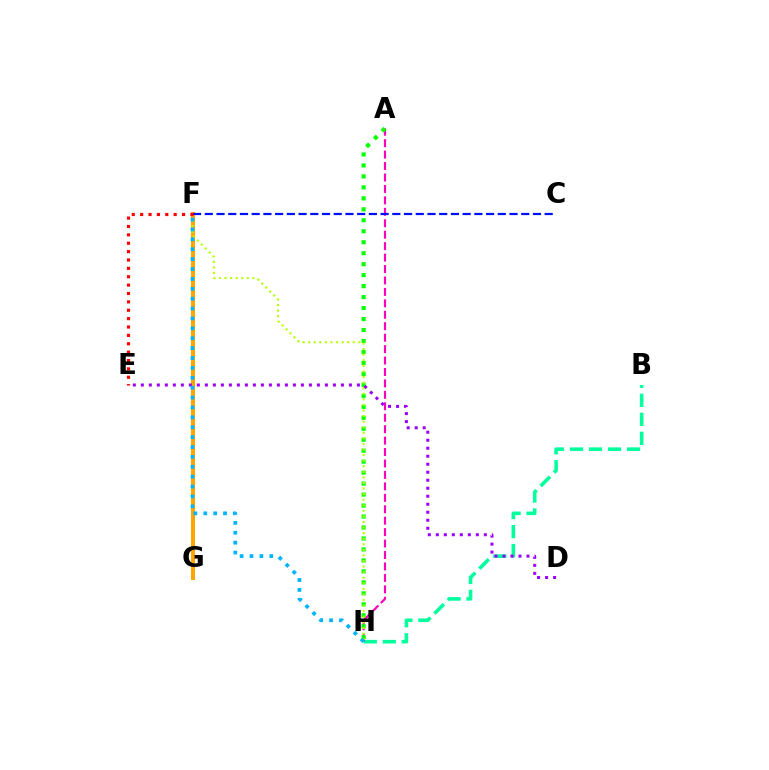{('B', 'H'): [{'color': '#00ff9d', 'line_style': 'dashed', 'thickness': 2.58}], ('F', 'G'): [{'color': '#ffa500', 'line_style': 'solid', 'thickness': 2.91}], ('A', 'H'): [{'color': '#ff00bd', 'line_style': 'dashed', 'thickness': 1.55}, {'color': '#08ff00', 'line_style': 'dotted', 'thickness': 2.98}], ('F', 'H'): [{'color': '#b3ff00', 'line_style': 'dotted', 'thickness': 1.52}, {'color': '#00b5ff', 'line_style': 'dotted', 'thickness': 2.69}], ('D', 'E'): [{'color': '#9b00ff', 'line_style': 'dotted', 'thickness': 2.17}], ('C', 'F'): [{'color': '#0010ff', 'line_style': 'dashed', 'thickness': 1.59}], ('E', 'F'): [{'color': '#ff0000', 'line_style': 'dotted', 'thickness': 2.28}]}